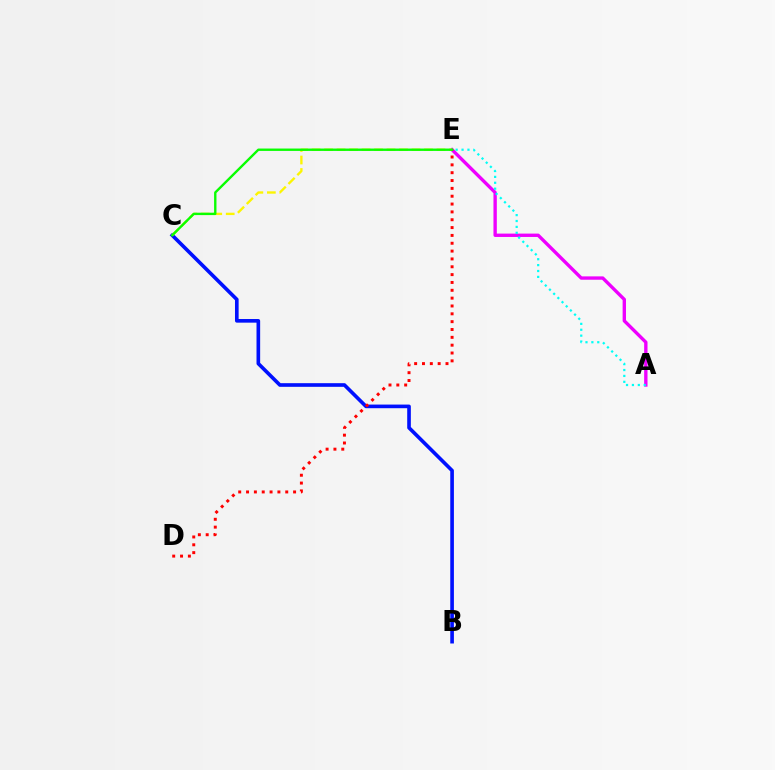{('B', 'C'): [{'color': '#0010ff', 'line_style': 'solid', 'thickness': 2.62}], ('A', 'E'): [{'color': '#ee00ff', 'line_style': 'solid', 'thickness': 2.42}, {'color': '#00fff6', 'line_style': 'dotted', 'thickness': 1.6}], ('C', 'E'): [{'color': '#fcf500', 'line_style': 'dashed', 'thickness': 1.7}, {'color': '#08ff00', 'line_style': 'solid', 'thickness': 1.71}], ('D', 'E'): [{'color': '#ff0000', 'line_style': 'dotted', 'thickness': 2.13}]}